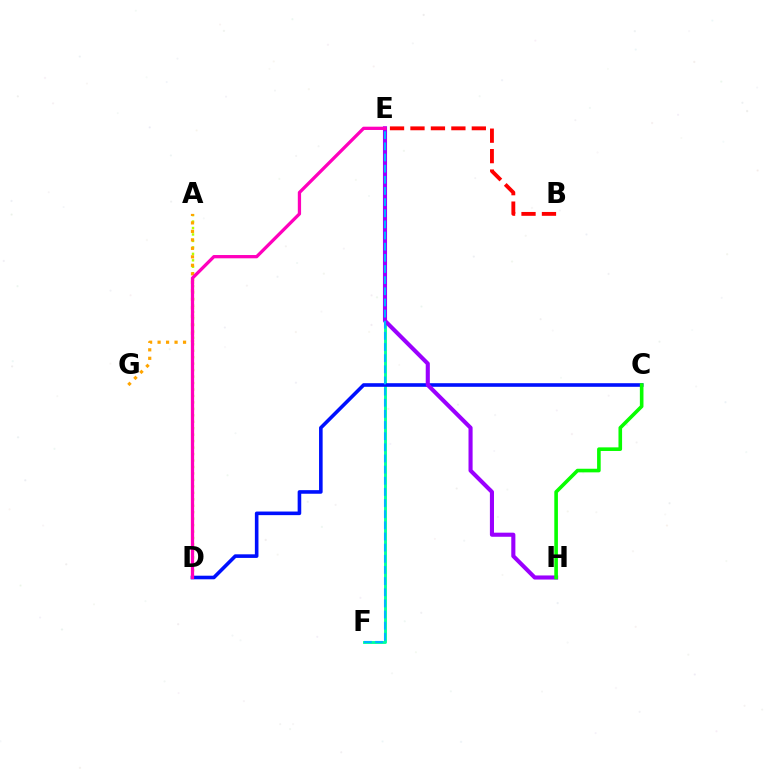{('E', 'F'): [{'color': '#00ff9d', 'line_style': 'solid', 'thickness': 2.08}, {'color': '#00b5ff', 'line_style': 'dashed', 'thickness': 1.51}], ('A', 'D'): [{'color': '#b3ff00', 'line_style': 'dotted', 'thickness': 1.75}], ('A', 'G'): [{'color': '#ffa500', 'line_style': 'dotted', 'thickness': 2.31}], ('C', 'D'): [{'color': '#0010ff', 'line_style': 'solid', 'thickness': 2.59}], ('E', 'H'): [{'color': '#9b00ff', 'line_style': 'solid', 'thickness': 2.95}], ('C', 'H'): [{'color': '#08ff00', 'line_style': 'solid', 'thickness': 2.6}], ('B', 'E'): [{'color': '#ff0000', 'line_style': 'dashed', 'thickness': 2.78}], ('D', 'E'): [{'color': '#ff00bd', 'line_style': 'solid', 'thickness': 2.36}]}